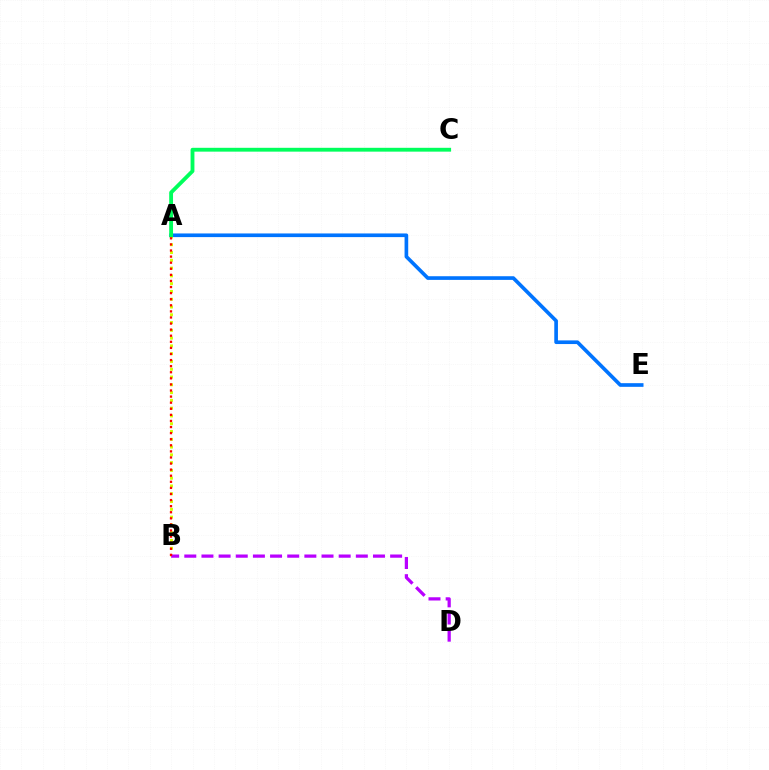{('A', 'E'): [{'color': '#0074ff', 'line_style': 'solid', 'thickness': 2.63}], ('A', 'B'): [{'color': '#d1ff00', 'line_style': 'dotted', 'thickness': 2.11}, {'color': '#ff0000', 'line_style': 'dotted', 'thickness': 1.65}], ('A', 'C'): [{'color': '#00ff5c', 'line_style': 'solid', 'thickness': 2.76}], ('B', 'D'): [{'color': '#b900ff', 'line_style': 'dashed', 'thickness': 2.33}]}